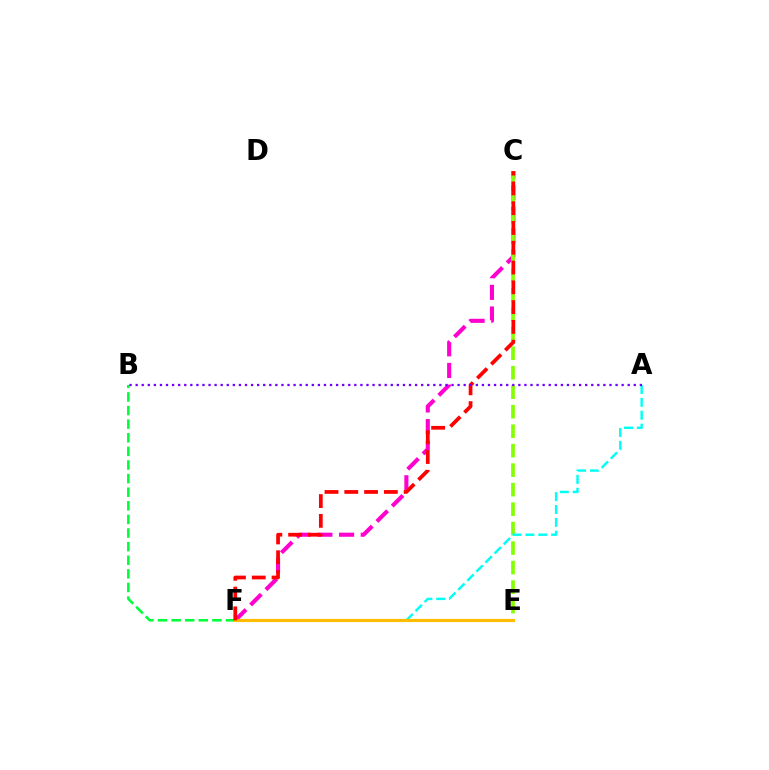{('C', 'F'): [{'color': '#ff00cf', 'line_style': 'dashed', 'thickness': 2.94}, {'color': '#ff0000', 'line_style': 'dashed', 'thickness': 2.69}], ('C', 'E'): [{'color': '#84ff00', 'line_style': 'dashed', 'thickness': 2.65}], ('A', 'F'): [{'color': '#00fff6', 'line_style': 'dashed', 'thickness': 1.75}], ('E', 'F'): [{'color': '#004bff', 'line_style': 'solid', 'thickness': 1.95}, {'color': '#ffbd00', 'line_style': 'solid', 'thickness': 2.26}], ('B', 'F'): [{'color': '#00ff39', 'line_style': 'dashed', 'thickness': 1.85}], ('A', 'B'): [{'color': '#7200ff', 'line_style': 'dotted', 'thickness': 1.65}]}